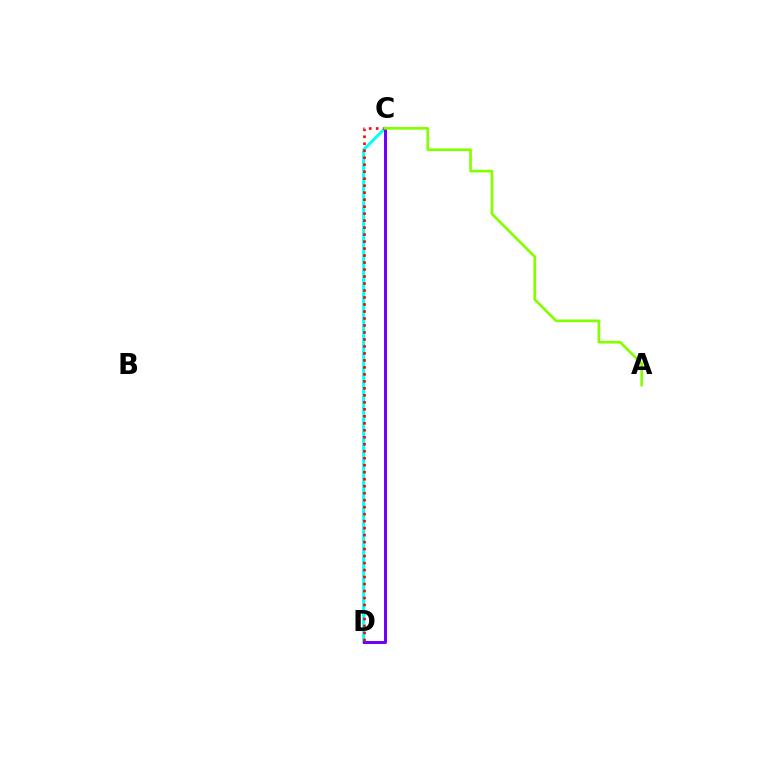{('C', 'D'): [{'color': '#00fff6', 'line_style': 'solid', 'thickness': 2.13}, {'color': '#7200ff', 'line_style': 'solid', 'thickness': 2.15}, {'color': '#ff0000', 'line_style': 'dotted', 'thickness': 1.9}], ('A', 'C'): [{'color': '#84ff00', 'line_style': 'solid', 'thickness': 1.93}]}